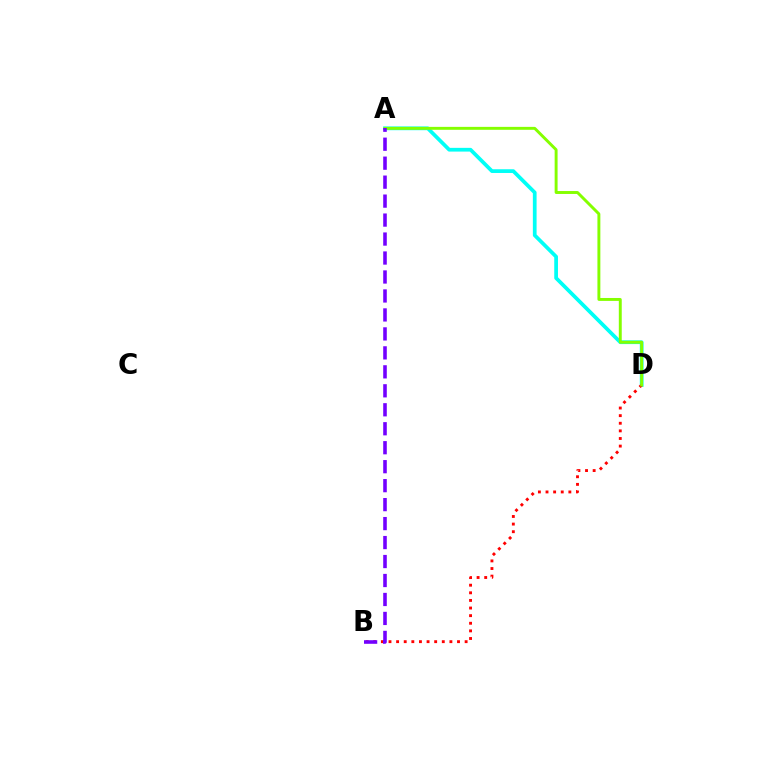{('A', 'D'): [{'color': '#00fff6', 'line_style': 'solid', 'thickness': 2.69}, {'color': '#84ff00', 'line_style': 'solid', 'thickness': 2.11}], ('B', 'D'): [{'color': '#ff0000', 'line_style': 'dotted', 'thickness': 2.07}], ('A', 'B'): [{'color': '#7200ff', 'line_style': 'dashed', 'thickness': 2.58}]}